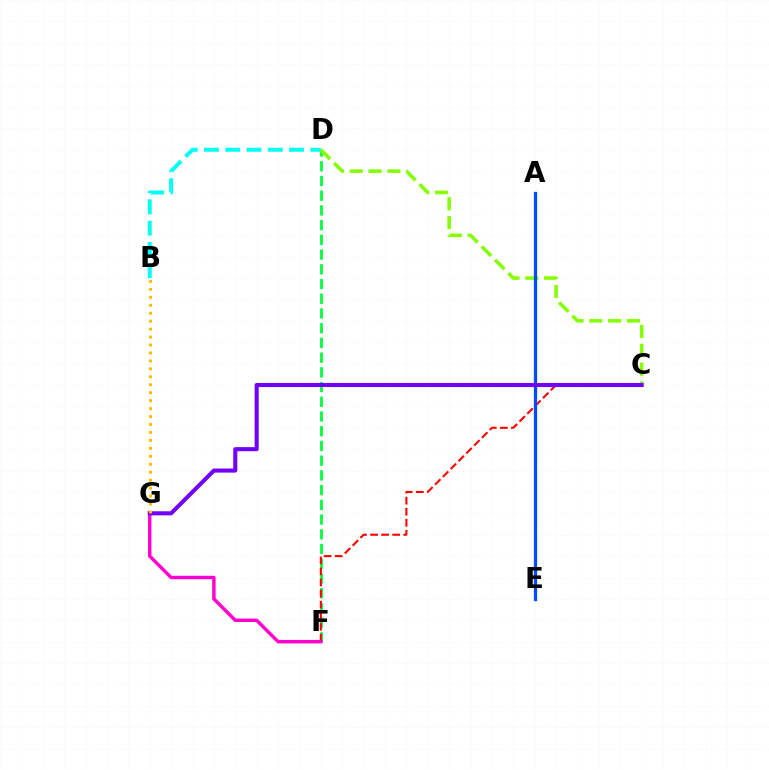{('B', 'D'): [{'color': '#00fff6', 'line_style': 'dashed', 'thickness': 2.89}], ('D', 'F'): [{'color': '#00ff39', 'line_style': 'dashed', 'thickness': 2.0}], ('C', 'F'): [{'color': '#ff0000', 'line_style': 'dashed', 'thickness': 1.5}], ('C', 'D'): [{'color': '#84ff00', 'line_style': 'dashed', 'thickness': 2.56}], ('A', 'E'): [{'color': '#004bff', 'line_style': 'solid', 'thickness': 2.35}], ('F', 'G'): [{'color': '#ff00cf', 'line_style': 'solid', 'thickness': 2.48}], ('C', 'G'): [{'color': '#7200ff', 'line_style': 'solid', 'thickness': 2.93}], ('B', 'G'): [{'color': '#ffbd00', 'line_style': 'dotted', 'thickness': 2.16}]}